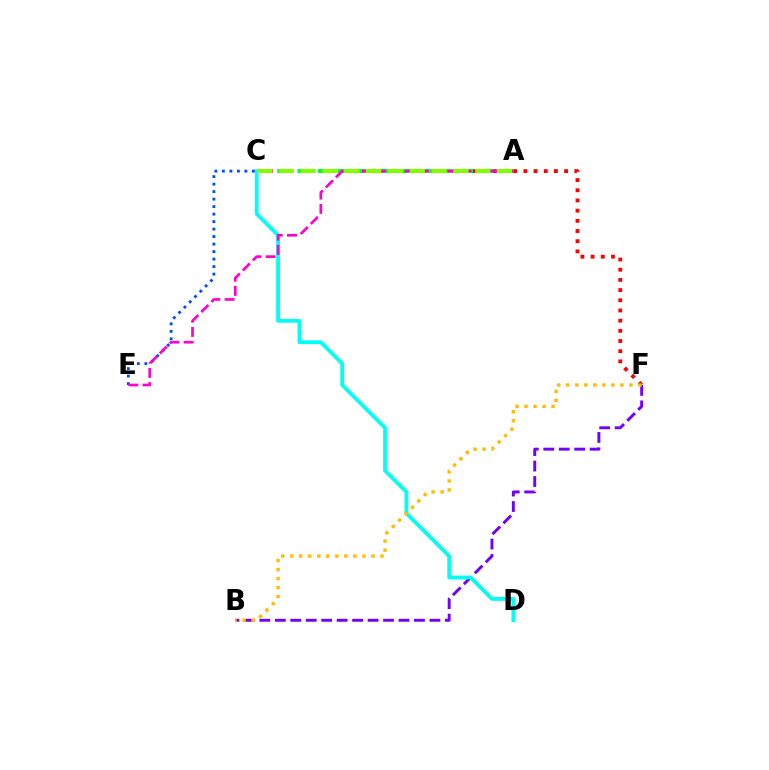{('B', 'F'): [{'color': '#7200ff', 'line_style': 'dashed', 'thickness': 2.1}, {'color': '#ffbd00', 'line_style': 'dotted', 'thickness': 2.45}], ('C', 'F'): [{'color': '#ff0000', 'line_style': 'dotted', 'thickness': 2.77}], ('A', 'C'): [{'color': '#00ff39', 'line_style': 'dashed', 'thickness': 2.74}, {'color': '#84ff00', 'line_style': 'dashed', 'thickness': 2.96}], ('C', 'D'): [{'color': '#00fff6', 'line_style': 'solid', 'thickness': 2.74}], ('C', 'E'): [{'color': '#004bff', 'line_style': 'dotted', 'thickness': 2.04}], ('A', 'E'): [{'color': '#ff00cf', 'line_style': 'dashed', 'thickness': 1.94}]}